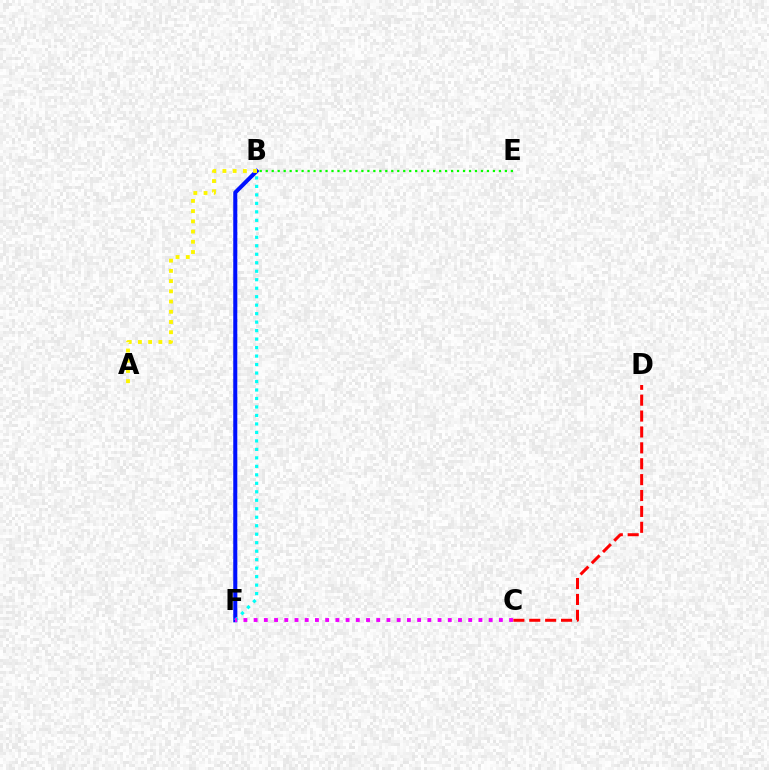{('B', 'F'): [{'color': '#0010ff', 'line_style': 'solid', 'thickness': 2.92}, {'color': '#00fff6', 'line_style': 'dotted', 'thickness': 2.3}], ('A', 'B'): [{'color': '#fcf500', 'line_style': 'dotted', 'thickness': 2.78}], ('C', 'D'): [{'color': '#ff0000', 'line_style': 'dashed', 'thickness': 2.16}], ('B', 'E'): [{'color': '#08ff00', 'line_style': 'dotted', 'thickness': 1.62}], ('C', 'F'): [{'color': '#ee00ff', 'line_style': 'dotted', 'thickness': 2.78}]}